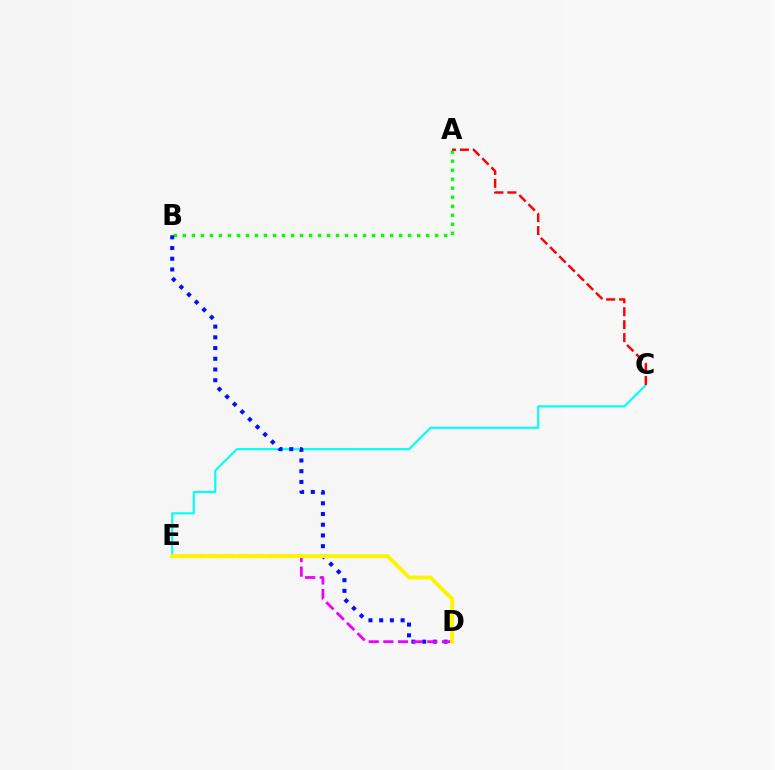{('A', 'B'): [{'color': '#08ff00', 'line_style': 'dotted', 'thickness': 2.45}], ('C', 'E'): [{'color': '#00fff6', 'line_style': 'solid', 'thickness': 1.54}], ('B', 'D'): [{'color': '#0010ff', 'line_style': 'dotted', 'thickness': 2.91}], ('D', 'E'): [{'color': '#ee00ff', 'line_style': 'dashed', 'thickness': 1.99}, {'color': '#fcf500', 'line_style': 'solid', 'thickness': 2.82}], ('A', 'C'): [{'color': '#ff0000', 'line_style': 'dashed', 'thickness': 1.76}]}